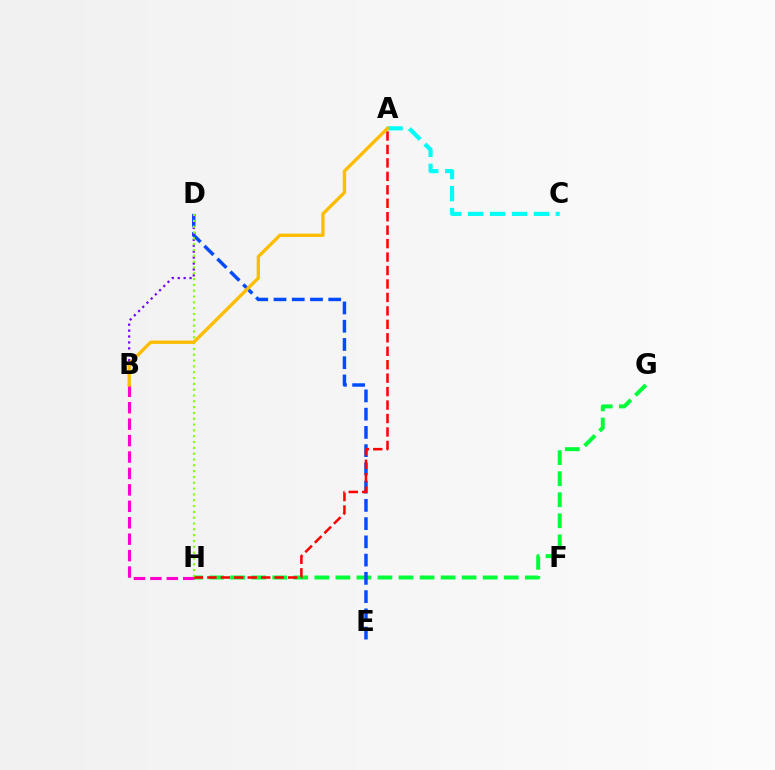{('B', 'H'): [{'color': '#ff00cf', 'line_style': 'dashed', 'thickness': 2.23}], ('A', 'C'): [{'color': '#00fff6', 'line_style': 'dashed', 'thickness': 2.98}], ('G', 'H'): [{'color': '#00ff39', 'line_style': 'dashed', 'thickness': 2.86}], ('D', 'E'): [{'color': '#004bff', 'line_style': 'dashed', 'thickness': 2.48}], ('A', 'H'): [{'color': '#ff0000', 'line_style': 'dashed', 'thickness': 1.83}], ('B', 'D'): [{'color': '#7200ff', 'line_style': 'dotted', 'thickness': 1.61}], ('D', 'H'): [{'color': '#84ff00', 'line_style': 'dotted', 'thickness': 1.58}], ('A', 'B'): [{'color': '#ffbd00', 'line_style': 'solid', 'thickness': 2.41}]}